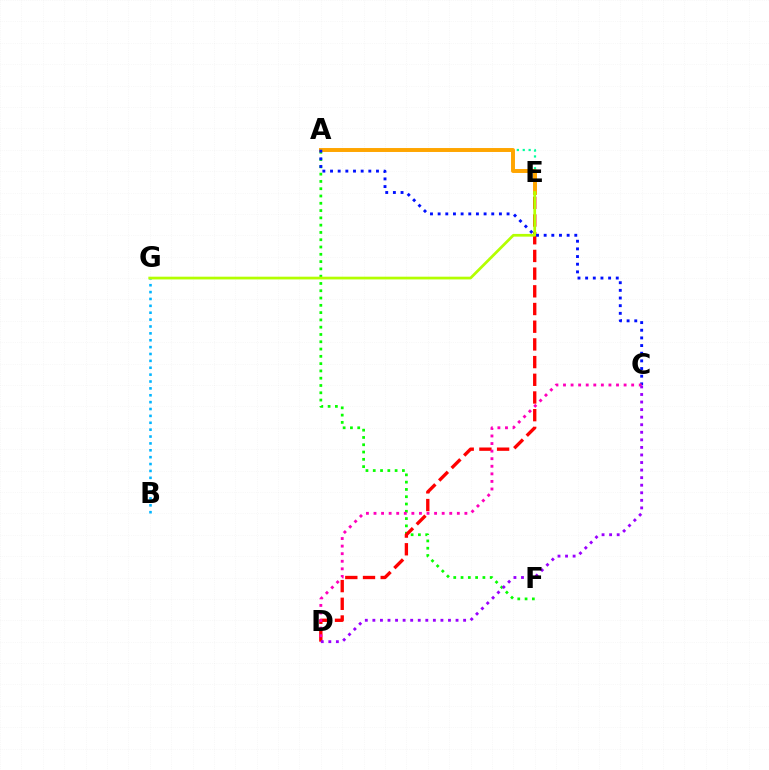{('A', 'F'): [{'color': '#08ff00', 'line_style': 'dotted', 'thickness': 1.98}], ('D', 'E'): [{'color': '#ff0000', 'line_style': 'dashed', 'thickness': 2.4}], ('A', 'E'): [{'color': '#00ff9d', 'line_style': 'dotted', 'thickness': 1.6}, {'color': '#ffa500', 'line_style': 'solid', 'thickness': 2.83}], ('B', 'G'): [{'color': '#00b5ff', 'line_style': 'dotted', 'thickness': 1.87}], ('E', 'G'): [{'color': '#b3ff00', 'line_style': 'solid', 'thickness': 1.96}], ('A', 'C'): [{'color': '#0010ff', 'line_style': 'dotted', 'thickness': 2.08}], ('C', 'D'): [{'color': '#ff00bd', 'line_style': 'dotted', 'thickness': 2.06}, {'color': '#9b00ff', 'line_style': 'dotted', 'thickness': 2.05}]}